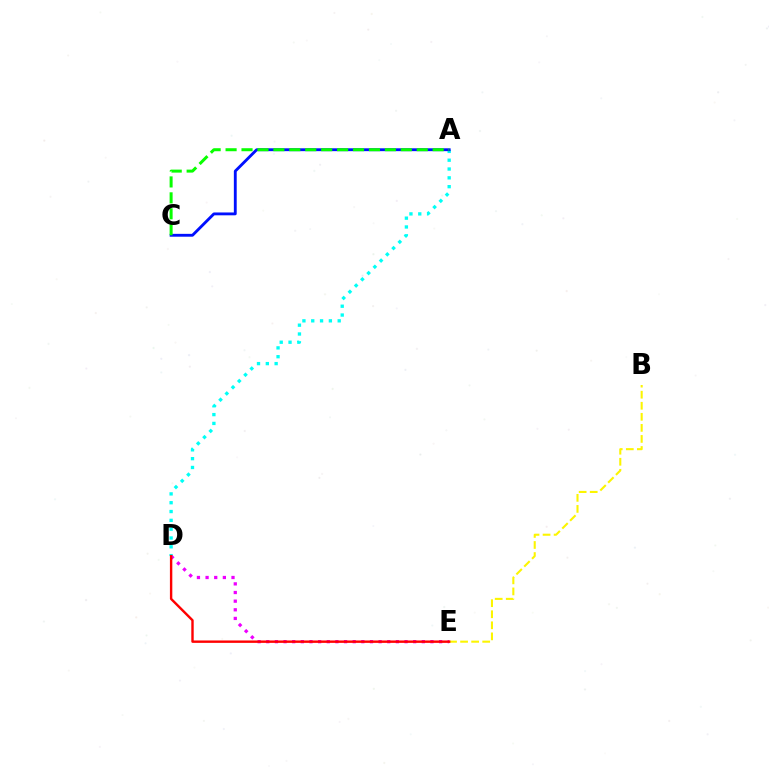{('A', 'D'): [{'color': '#00fff6', 'line_style': 'dotted', 'thickness': 2.4}], ('D', 'E'): [{'color': '#ee00ff', 'line_style': 'dotted', 'thickness': 2.35}, {'color': '#ff0000', 'line_style': 'solid', 'thickness': 1.73}], ('B', 'E'): [{'color': '#fcf500', 'line_style': 'dashed', 'thickness': 1.5}], ('A', 'C'): [{'color': '#0010ff', 'line_style': 'solid', 'thickness': 2.05}, {'color': '#08ff00', 'line_style': 'dashed', 'thickness': 2.16}]}